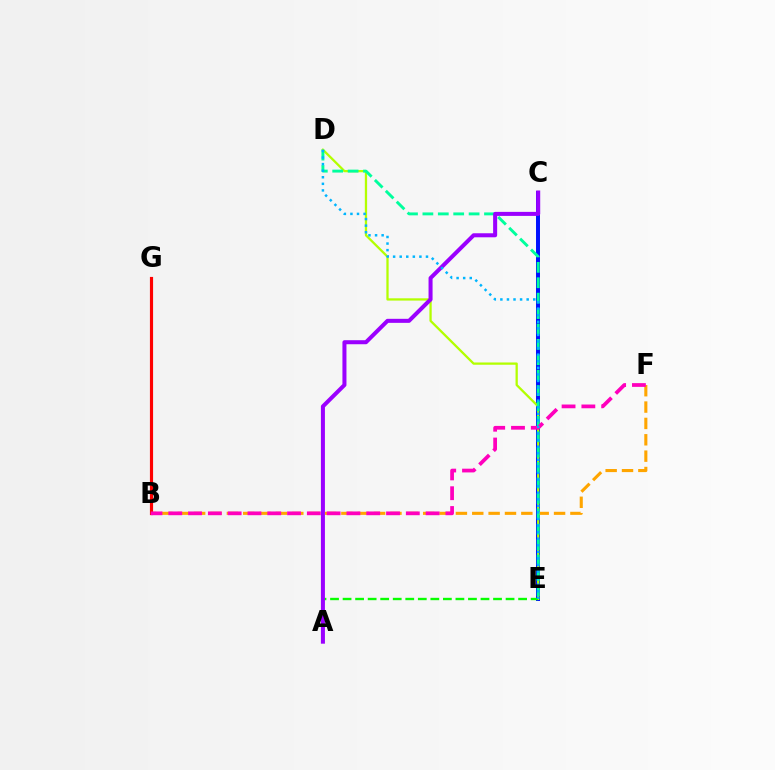{('C', 'E'): [{'color': '#0010ff', 'line_style': 'solid', 'thickness': 2.86}], ('B', 'F'): [{'color': '#ffa500', 'line_style': 'dashed', 'thickness': 2.22}, {'color': '#ff00bd', 'line_style': 'dashed', 'thickness': 2.69}], ('B', 'G'): [{'color': '#ff0000', 'line_style': 'solid', 'thickness': 2.27}], ('D', 'E'): [{'color': '#b3ff00', 'line_style': 'solid', 'thickness': 1.64}, {'color': '#00ff9d', 'line_style': 'dashed', 'thickness': 2.09}, {'color': '#00b5ff', 'line_style': 'dotted', 'thickness': 1.79}], ('A', 'E'): [{'color': '#08ff00', 'line_style': 'dashed', 'thickness': 1.7}], ('A', 'C'): [{'color': '#9b00ff', 'line_style': 'solid', 'thickness': 2.9}]}